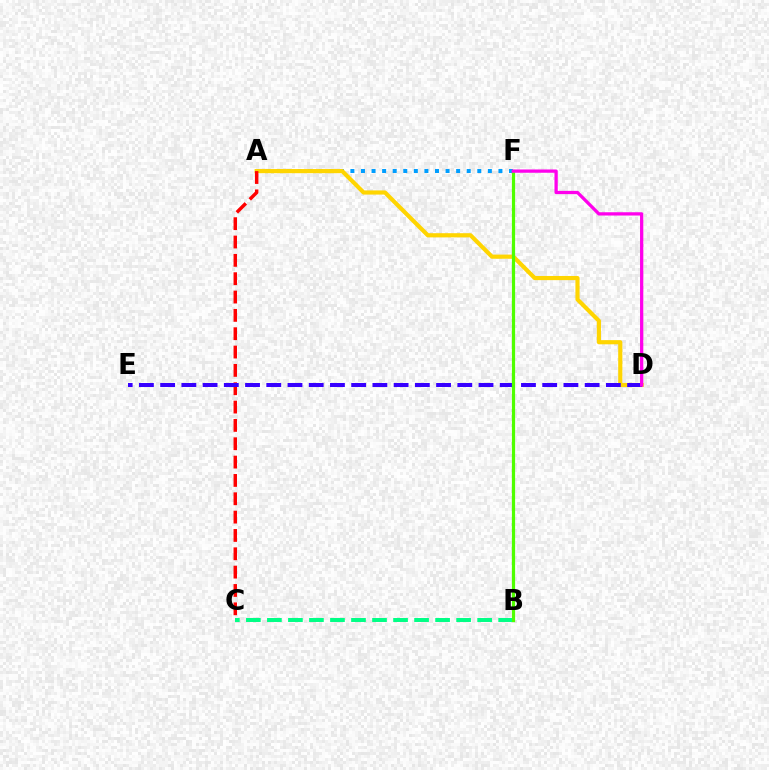{('A', 'F'): [{'color': '#009eff', 'line_style': 'dotted', 'thickness': 2.87}], ('A', 'D'): [{'color': '#ffd500', 'line_style': 'solid', 'thickness': 2.99}], ('A', 'C'): [{'color': '#ff0000', 'line_style': 'dashed', 'thickness': 2.49}], ('D', 'E'): [{'color': '#3700ff', 'line_style': 'dashed', 'thickness': 2.88}], ('B', 'C'): [{'color': '#00ff86', 'line_style': 'dashed', 'thickness': 2.86}], ('B', 'F'): [{'color': '#4fff00', 'line_style': 'solid', 'thickness': 2.31}], ('D', 'F'): [{'color': '#ff00ed', 'line_style': 'solid', 'thickness': 2.36}]}